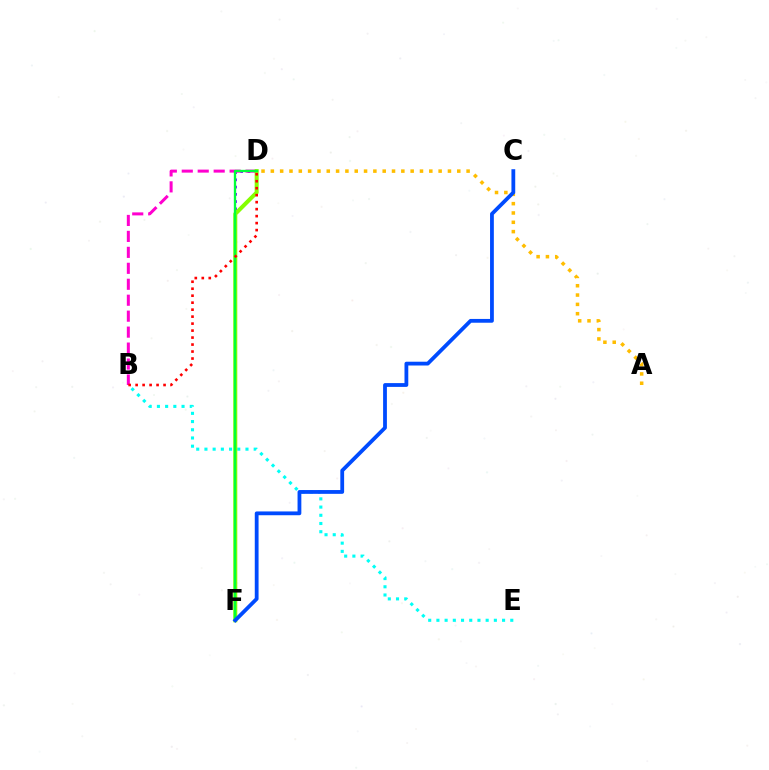{('B', 'E'): [{'color': '#00fff6', 'line_style': 'dotted', 'thickness': 2.23}], ('D', 'F'): [{'color': '#7200ff', 'line_style': 'dotted', 'thickness': 1.97}, {'color': '#84ff00', 'line_style': 'solid', 'thickness': 2.9}, {'color': '#00ff39', 'line_style': 'solid', 'thickness': 1.67}], ('B', 'D'): [{'color': '#ff00cf', 'line_style': 'dashed', 'thickness': 2.17}, {'color': '#ff0000', 'line_style': 'dotted', 'thickness': 1.9}], ('A', 'D'): [{'color': '#ffbd00', 'line_style': 'dotted', 'thickness': 2.53}], ('C', 'F'): [{'color': '#004bff', 'line_style': 'solid', 'thickness': 2.73}]}